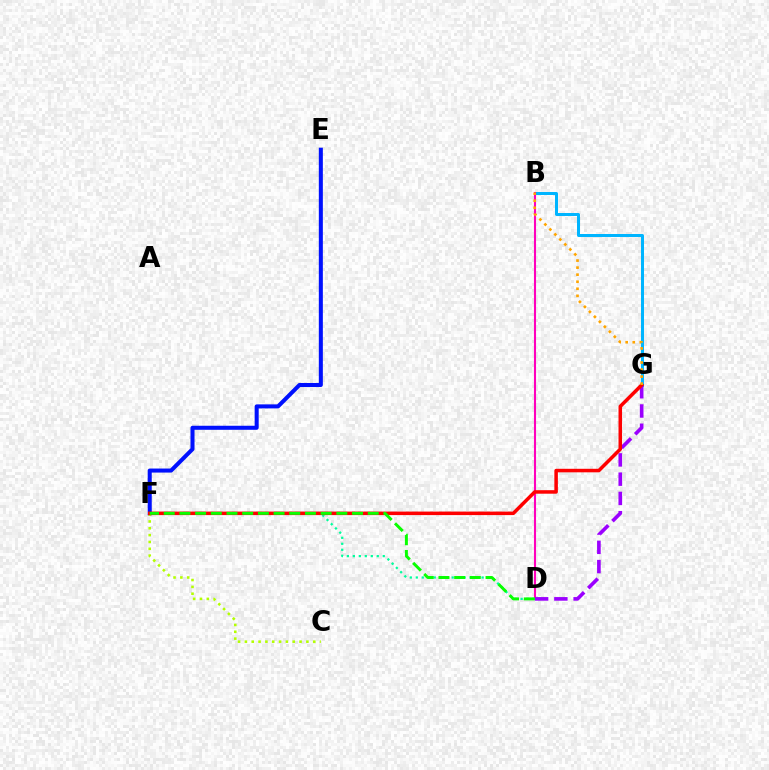{('B', 'G'): [{'color': '#00b5ff', 'line_style': 'solid', 'thickness': 2.16}, {'color': '#ffa500', 'line_style': 'dotted', 'thickness': 1.92}], ('E', 'F'): [{'color': '#0010ff', 'line_style': 'solid', 'thickness': 2.91}], ('B', 'D'): [{'color': '#ff00bd', 'line_style': 'solid', 'thickness': 1.51}], ('C', 'F'): [{'color': '#b3ff00', 'line_style': 'dotted', 'thickness': 1.86}], ('D', 'G'): [{'color': '#9b00ff', 'line_style': 'dashed', 'thickness': 2.62}], ('D', 'F'): [{'color': '#00ff9d', 'line_style': 'dotted', 'thickness': 1.63}, {'color': '#08ff00', 'line_style': 'dashed', 'thickness': 2.13}], ('F', 'G'): [{'color': '#ff0000', 'line_style': 'solid', 'thickness': 2.54}]}